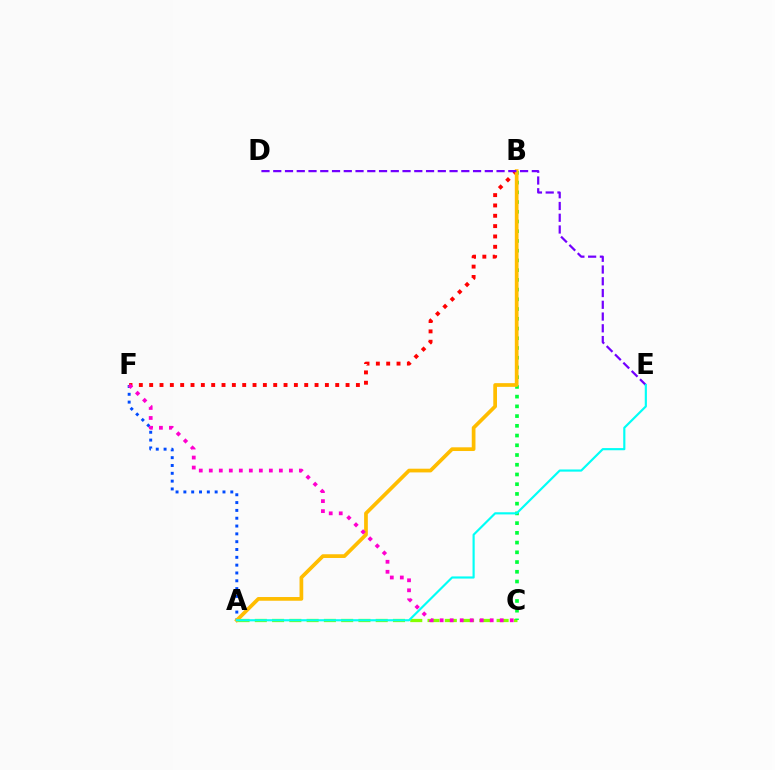{('A', 'C'): [{'color': '#84ff00', 'line_style': 'dashed', 'thickness': 2.35}], ('B', 'C'): [{'color': '#00ff39', 'line_style': 'dotted', 'thickness': 2.64}], ('B', 'F'): [{'color': '#ff0000', 'line_style': 'dotted', 'thickness': 2.81}], ('A', 'F'): [{'color': '#004bff', 'line_style': 'dotted', 'thickness': 2.12}], ('A', 'B'): [{'color': '#ffbd00', 'line_style': 'solid', 'thickness': 2.67}], ('D', 'E'): [{'color': '#7200ff', 'line_style': 'dashed', 'thickness': 1.6}], ('A', 'E'): [{'color': '#00fff6', 'line_style': 'solid', 'thickness': 1.55}], ('C', 'F'): [{'color': '#ff00cf', 'line_style': 'dotted', 'thickness': 2.72}]}